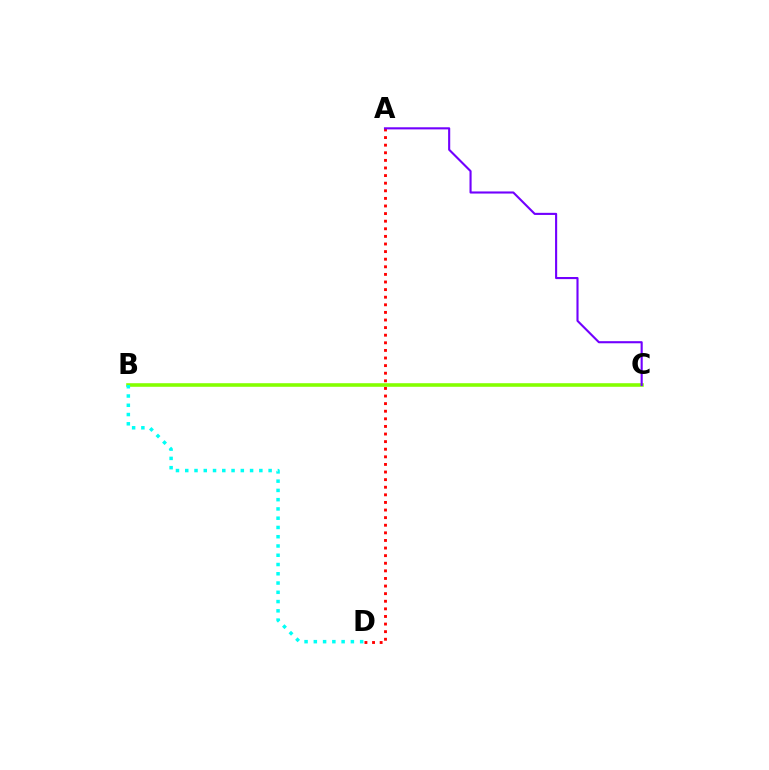{('B', 'C'): [{'color': '#84ff00', 'line_style': 'solid', 'thickness': 2.58}], ('B', 'D'): [{'color': '#00fff6', 'line_style': 'dotted', 'thickness': 2.52}], ('A', 'D'): [{'color': '#ff0000', 'line_style': 'dotted', 'thickness': 2.07}], ('A', 'C'): [{'color': '#7200ff', 'line_style': 'solid', 'thickness': 1.52}]}